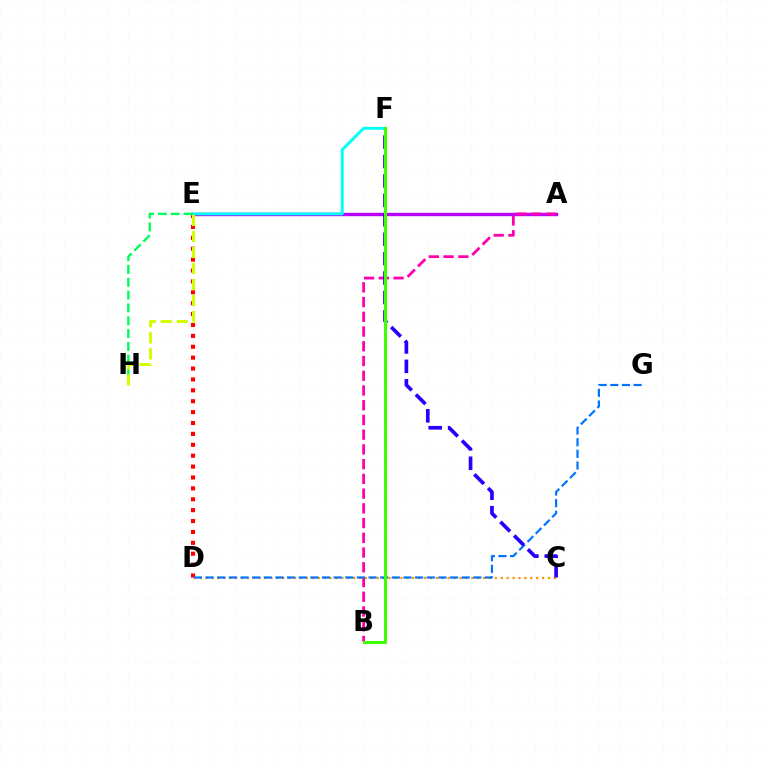{('A', 'E'): [{'color': '#b900ff', 'line_style': 'solid', 'thickness': 2.44}], ('D', 'E'): [{'color': '#ff0000', 'line_style': 'dotted', 'thickness': 2.96}], ('A', 'B'): [{'color': '#ff00ac', 'line_style': 'dashed', 'thickness': 2.0}], ('C', 'D'): [{'color': '#ff9400', 'line_style': 'dotted', 'thickness': 1.6}], ('D', 'G'): [{'color': '#0074ff', 'line_style': 'dashed', 'thickness': 1.58}], ('C', 'F'): [{'color': '#2500ff', 'line_style': 'dashed', 'thickness': 2.64}], ('E', 'F'): [{'color': '#00fff6', 'line_style': 'solid', 'thickness': 2.09}], ('E', 'H'): [{'color': '#00ff5c', 'line_style': 'dashed', 'thickness': 1.74}, {'color': '#d1ff00', 'line_style': 'dashed', 'thickness': 2.18}], ('B', 'F'): [{'color': '#3dff00', 'line_style': 'solid', 'thickness': 2.21}]}